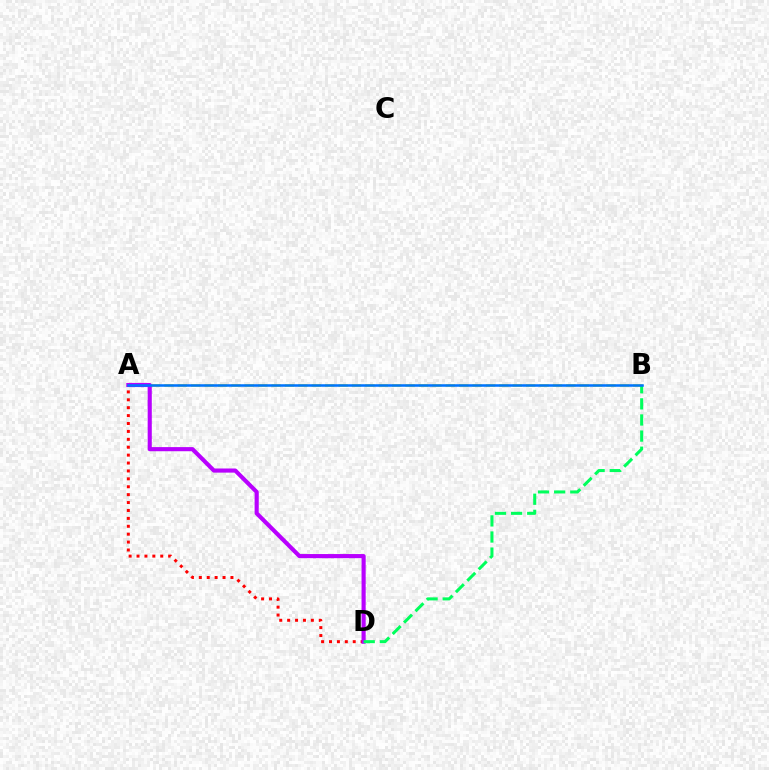{('A', 'B'): [{'color': '#d1ff00', 'line_style': 'dashed', 'thickness': 1.82}, {'color': '#0074ff', 'line_style': 'solid', 'thickness': 1.83}], ('A', 'D'): [{'color': '#ff0000', 'line_style': 'dotted', 'thickness': 2.15}, {'color': '#b900ff', 'line_style': 'solid', 'thickness': 2.97}], ('B', 'D'): [{'color': '#00ff5c', 'line_style': 'dashed', 'thickness': 2.19}]}